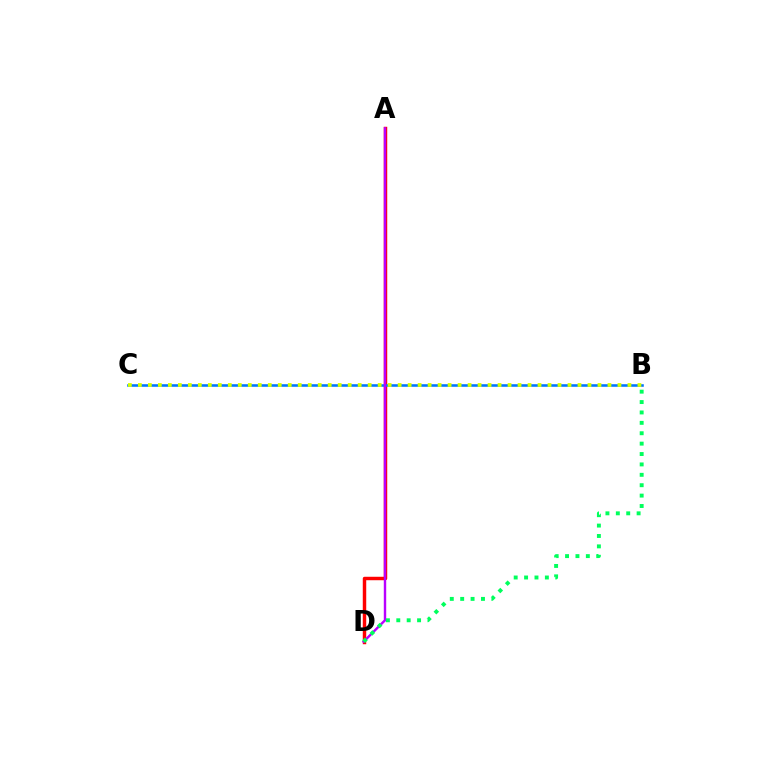{('A', 'D'): [{'color': '#ff0000', 'line_style': 'solid', 'thickness': 2.49}, {'color': '#b900ff', 'line_style': 'solid', 'thickness': 1.74}], ('B', 'C'): [{'color': '#0074ff', 'line_style': 'solid', 'thickness': 1.85}, {'color': '#d1ff00', 'line_style': 'dotted', 'thickness': 2.71}], ('B', 'D'): [{'color': '#00ff5c', 'line_style': 'dotted', 'thickness': 2.82}]}